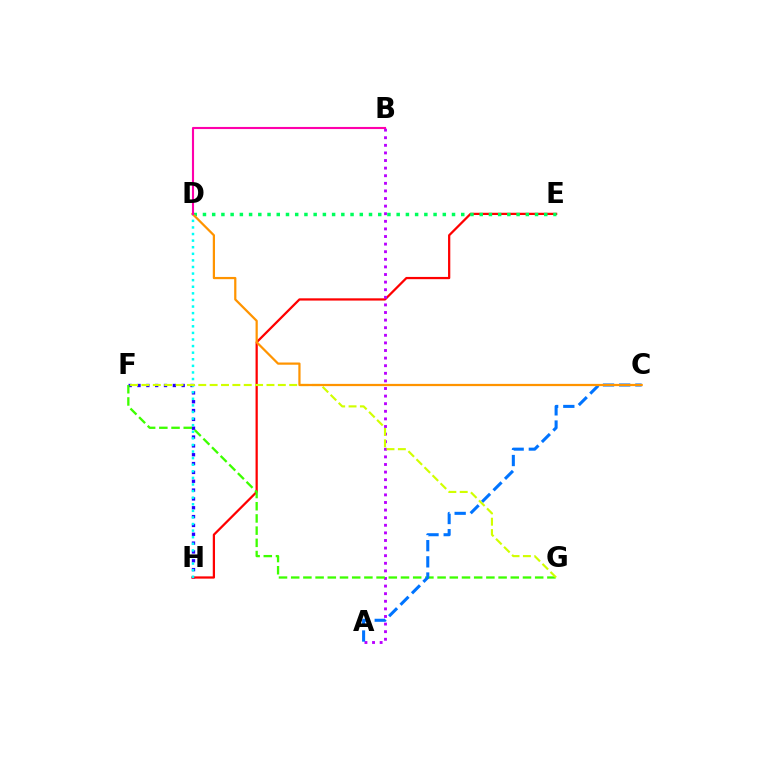{('F', 'H'): [{'color': '#2500ff', 'line_style': 'dotted', 'thickness': 2.4}], ('E', 'H'): [{'color': '#ff0000', 'line_style': 'solid', 'thickness': 1.62}], ('D', 'E'): [{'color': '#00ff5c', 'line_style': 'dotted', 'thickness': 2.51}], ('A', 'B'): [{'color': '#b900ff', 'line_style': 'dotted', 'thickness': 2.06}], ('D', 'H'): [{'color': '#00fff6', 'line_style': 'dotted', 'thickness': 1.79}], ('F', 'G'): [{'color': '#3dff00', 'line_style': 'dashed', 'thickness': 1.66}, {'color': '#d1ff00', 'line_style': 'dashed', 'thickness': 1.54}], ('A', 'C'): [{'color': '#0074ff', 'line_style': 'dashed', 'thickness': 2.2}], ('C', 'D'): [{'color': '#ff9400', 'line_style': 'solid', 'thickness': 1.61}], ('B', 'D'): [{'color': '#ff00ac', 'line_style': 'solid', 'thickness': 1.52}]}